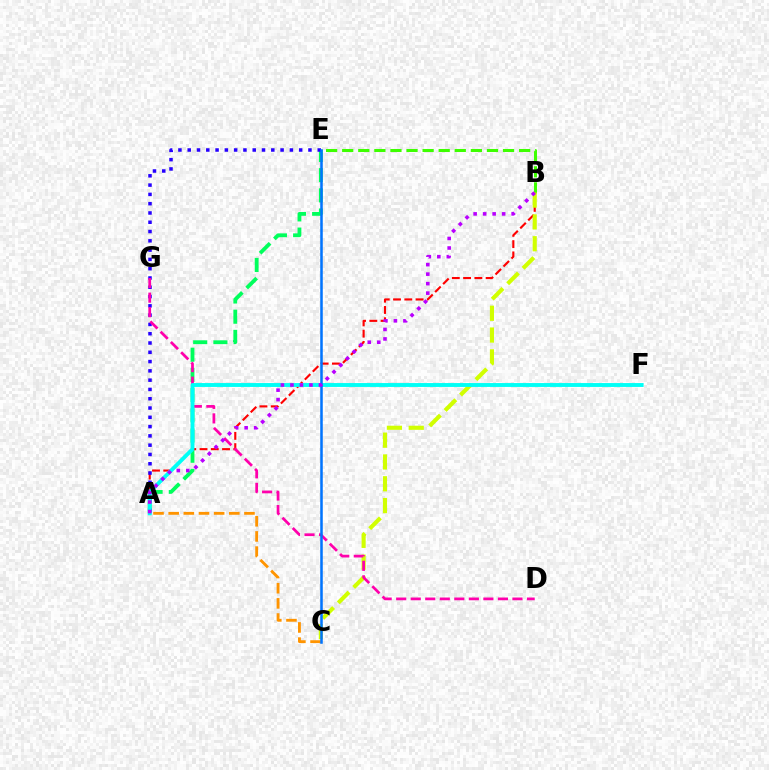{('A', 'C'): [{'color': '#ff9400', 'line_style': 'dashed', 'thickness': 2.06}], ('B', 'E'): [{'color': '#3dff00', 'line_style': 'dashed', 'thickness': 2.19}], ('A', 'E'): [{'color': '#00ff5c', 'line_style': 'dashed', 'thickness': 2.74}, {'color': '#2500ff', 'line_style': 'dotted', 'thickness': 2.52}], ('A', 'B'): [{'color': '#ff0000', 'line_style': 'dashed', 'thickness': 1.53}, {'color': '#b900ff', 'line_style': 'dotted', 'thickness': 2.58}], ('B', 'C'): [{'color': '#d1ff00', 'line_style': 'dashed', 'thickness': 2.96}], ('D', 'G'): [{'color': '#ff00ac', 'line_style': 'dashed', 'thickness': 1.97}], ('A', 'F'): [{'color': '#00fff6', 'line_style': 'solid', 'thickness': 2.8}], ('C', 'E'): [{'color': '#0074ff', 'line_style': 'solid', 'thickness': 1.82}]}